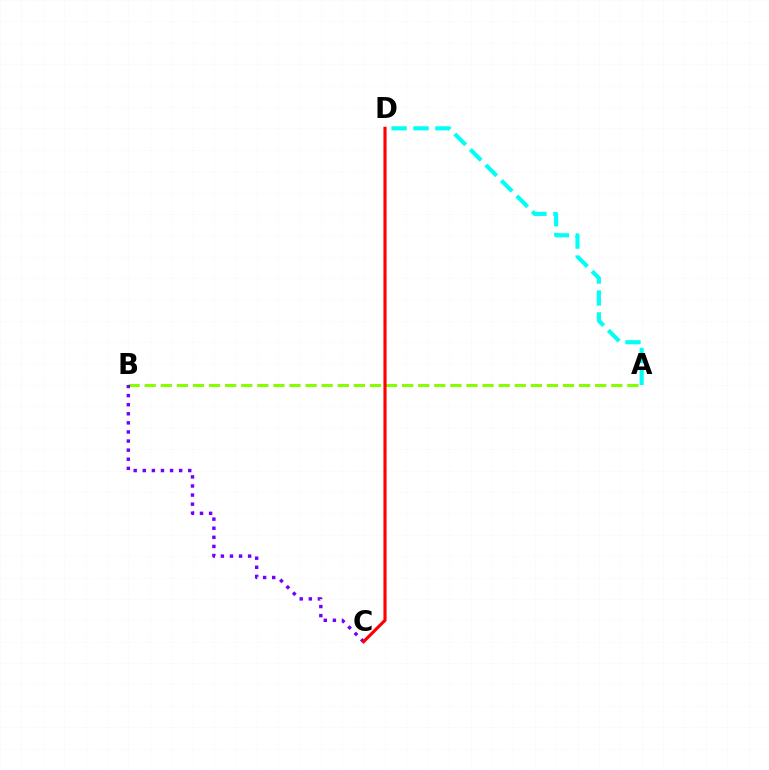{('A', 'D'): [{'color': '#00fff6', 'line_style': 'dashed', 'thickness': 2.98}], ('A', 'B'): [{'color': '#84ff00', 'line_style': 'dashed', 'thickness': 2.19}], ('B', 'C'): [{'color': '#7200ff', 'line_style': 'dotted', 'thickness': 2.47}], ('C', 'D'): [{'color': '#ff0000', 'line_style': 'solid', 'thickness': 2.26}]}